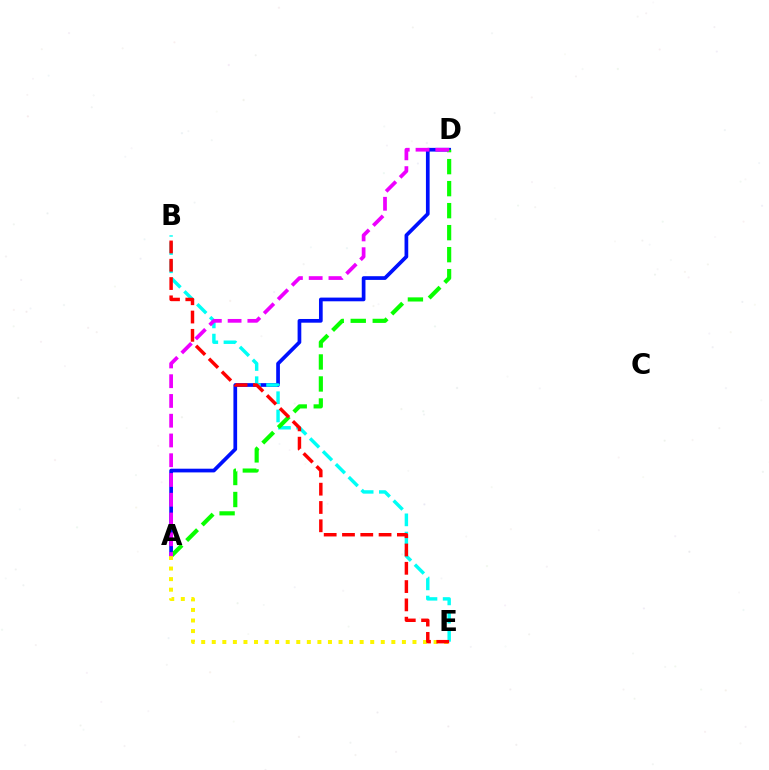{('A', 'D'): [{'color': '#0010ff', 'line_style': 'solid', 'thickness': 2.67}, {'color': '#08ff00', 'line_style': 'dashed', 'thickness': 2.99}, {'color': '#ee00ff', 'line_style': 'dashed', 'thickness': 2.68}], ('B', 'E'): [{'color': '#00fff6', 'line_style': 'dashed', 'thickness': 2.47}, {'color': '#ff0000', 'line_style': 'dashed', 'thickness': 2.49}], ('A', 'E'): [{'color': '#fcf500', 'line_style': 'dotted', 'thickness': 2.87}]}